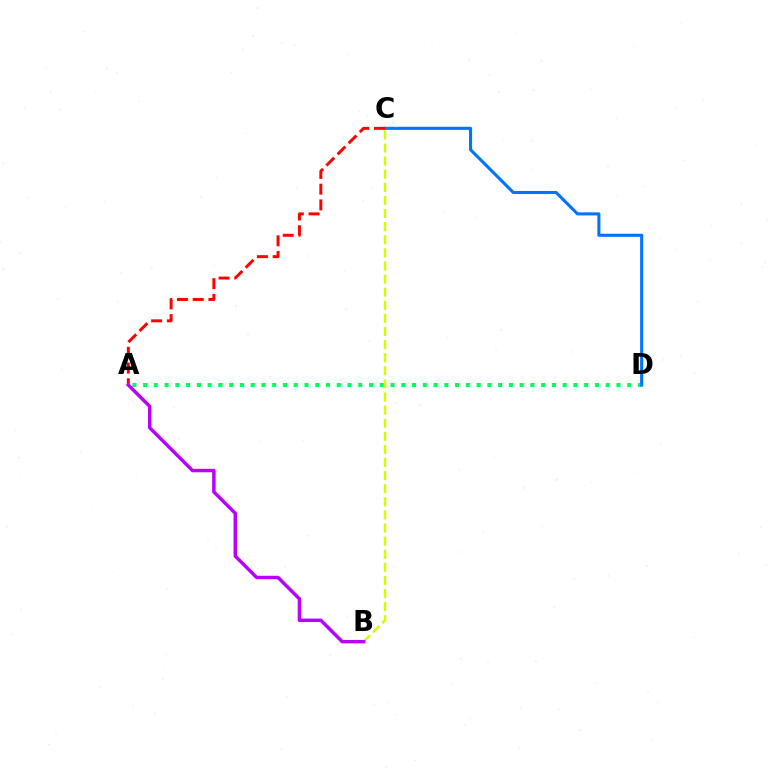{('A', 'D'): [{'color': '#00ff5c', 'line_style': 'dotted', 'thickness': 2.92}], ('C', 'D'): [{'color': '#0074ff', 'line_style': 'solid', 'thickness': 2.22}], ('A', 'C'): [{'color': '#ff0000', 'line_style': 'dashed', 'thickness': 2.14}], ('B', 'C'): [{'color': '#d1ff00', 'line_style': 'dashed', 'thickness': 1.78}], ('A', 'B'): [{'color': '#b900ff', 'line_style': 'solid', 'thickness': 2.48}]}